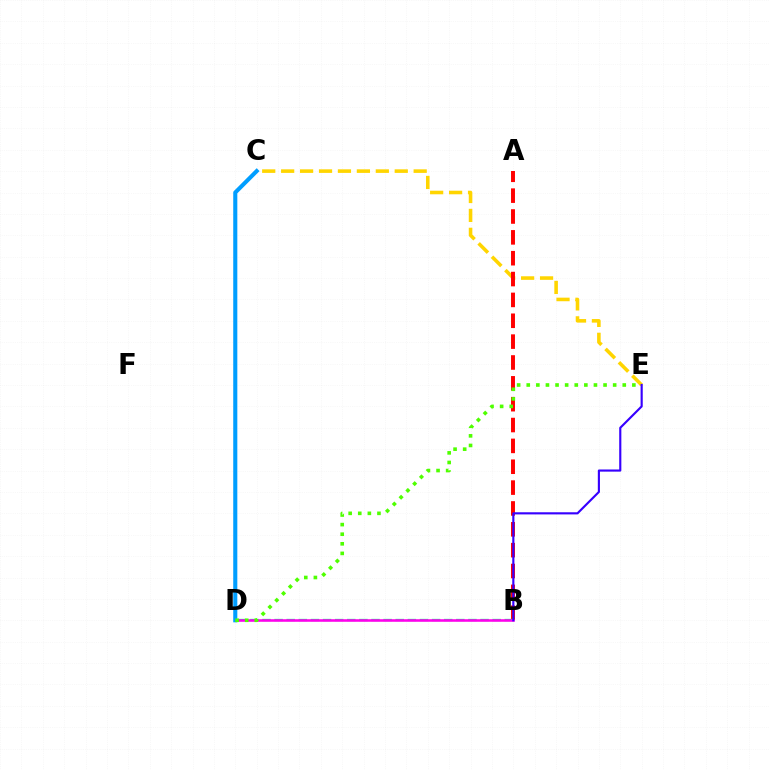{('C', 'E'): [{'color': '#ffd500', 'line_style': 'dashed', 'thickness': 2.57}], ('A', 'B'): [{'color': '#ff0000', 'line_style': 'dashed', 'thickness': 2.83}], ('B', 'D'): [{'color': '#00ff86', 'line_style': 'dashed', 'thickness': 1.65}, {'color': '#ff00ed', 'line_style': 'solid', 'thickness': 1.84}], ('C', 'D'): [{'color': '#009eff', 'line_style': 'solid', 'thickness': 2.94}], ('B', 'E'): [{'color': '#3700ff', 'line_style': 'solid', 'thickness': 1.54}], ('D', 'E'): [{'color': '#4fff00', 'line_style': 'dotted', 'thickness': 2.61}]}